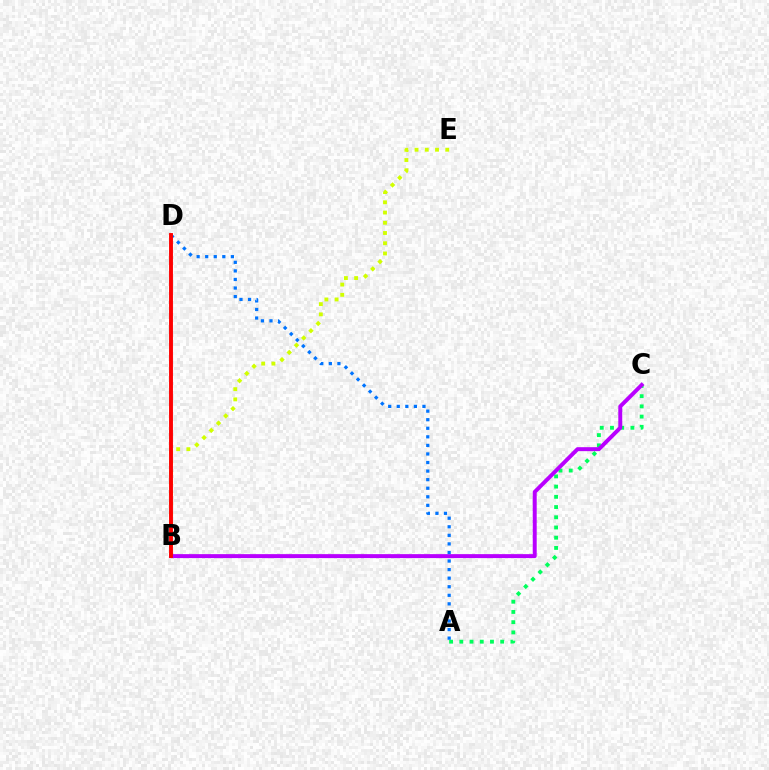{('B', 'E'): [{'color': '#d1ff00', 'line_style': 'dotted', 'thickness': 2.78}], ('A', 'C'): [{'color': '#00ff5c', 'line_style': 'dotted', 'thickness': 2.78}], ('B', 'C'): [{'color': '#b900ff', 'line_style': 'solid', 'thickness': 2.85}], ('A', 'D'): [{'color': '#0074ff', 'line_style': 'dotted', 'thickness': 2.33}], ('B', 'D'): [{'color': '#ff0000', 'line_style': 'solid', 'thickness': 2.8}]}